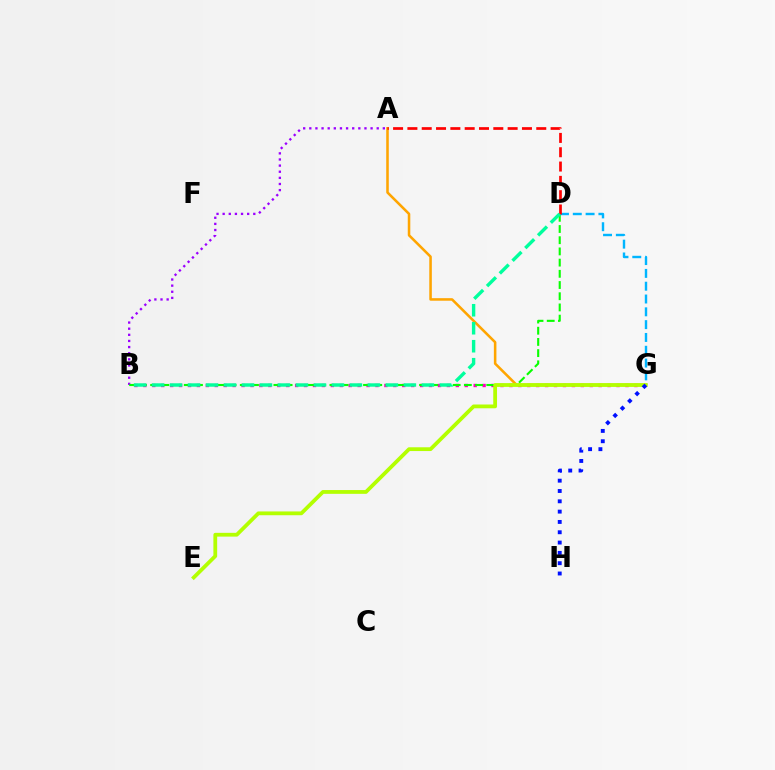{('B', 'G'): [{'color': '#ff00bd', 'line_style': 'dotted', 'thickness': 2.43}], ('A', 'B'): [{'color': '#9b00ff', 'line_style': 'dotted', 'thickness': 1.66}], ('B', 'D'): [{'color': '#08ff00', 'line_style': 'dashed', 'thickness': 1.52}, {'color': '#00ff9d', 'line_style': 'dashed', 'thickness': 2.44}], ('A', 'G'): [{'color': '#ffa500', 'line_style': 'solid', 'thickness': 1.84}], ('D', 'G'): [{'color': '#00b5ff', 'line_style': 'dashed', 'thickness': 1.74}], ('A', 'D'): [{'color': '#ff0000', 'line_style': 'dashed', 'thickness': 1.95}], ('E', 'G'): [{'color': '#b3ff00', 'line_style': 'solid', 'thickness': 2.72}], ('G', 'H'): [{'color': '#0010ff', 'line_style': 'dotted', 'thickness': 2.8}]}